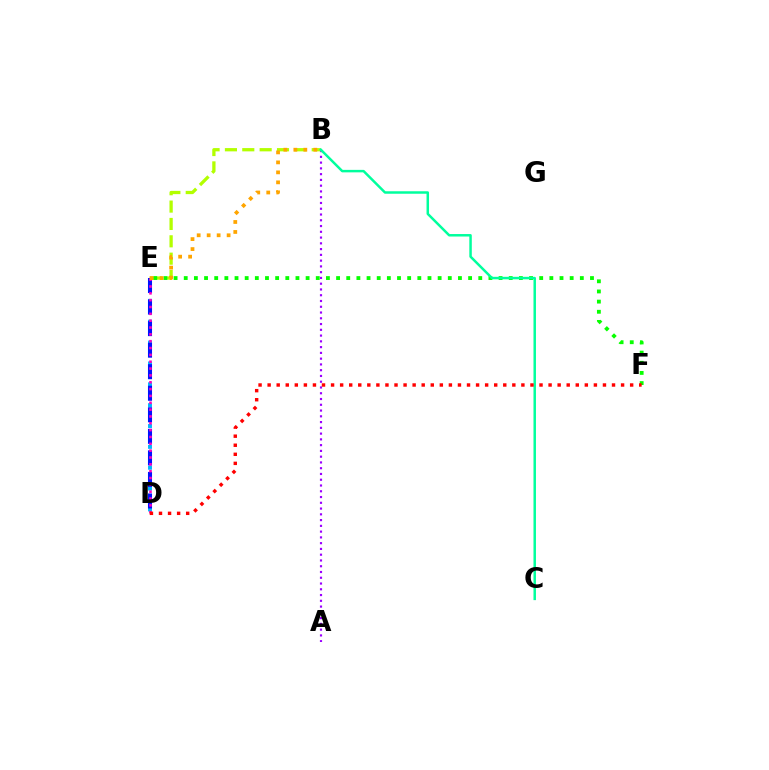{('D', 'E'): [{'color': '#00b5ff', 'line_style': 'dotted', 'thickness': 2.83}, {'color': '#0010ff', 'line_style': 'dashed', 'thickness': 2.93}, {'color': '#ff00bd', 'line_style': 'dotted', 'thickness': 1.86}], ('A', 'B'): [{'color': '#9b00ff', 'line_style': 'dotted', 'thickness': 1.57}], ('B', 'E'): [{'color': '#b3ff00', 'line_style': 'dashed', 'thickness': 2.36}, {'color': '#ffa500', 'line_style': 'dotted', 'thickness': 2.71}], ('E', 'F'): [{'color': '#08ff00', 'line_style': 'dotted', 'thickness': 2.76}], ('B', 'C'): [{'color': '#00ff9d', 'line_style': 'solid', 'thickness': 1.79}], ('D', 'F'): [{'color': '#ff0000', 'line_style': 'dotted', 'thickness': 2.46}]}